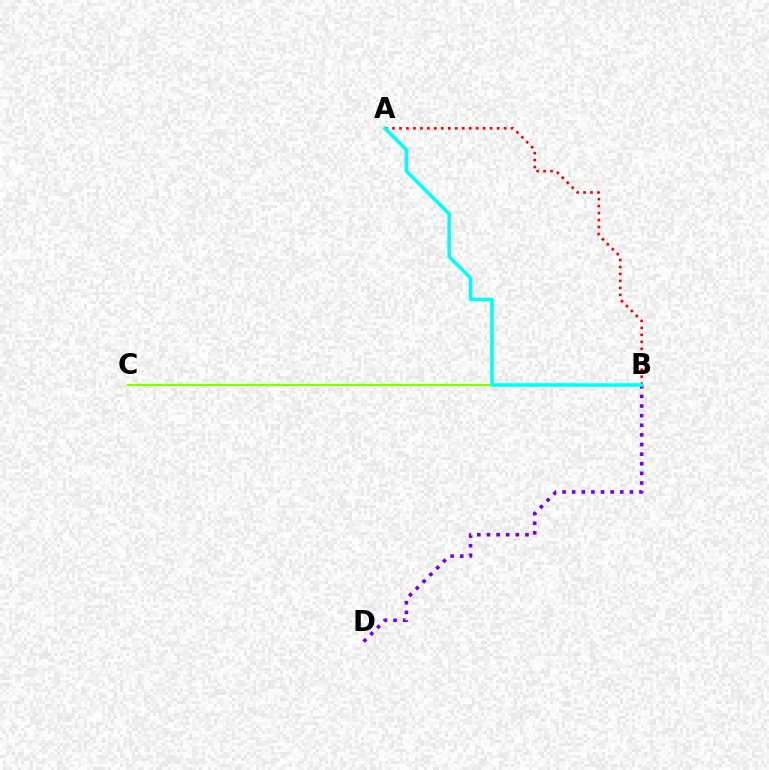{('B', 'D'): [{'color': '#7200ff', 'line_style': 'dotted', 'thickness': 2.61}], ('B', 'C'): [{'color': '#84ff00', 'line_style': 'solid', 'thickness': 1.56}], ('A', 'B'): [{'color': '#ff0000', 'line_style': 'dotted', 'thickness': 1.9}, {'color': '#00fff6', 'line_style': 'solid', 'thickness': 2.53}]}